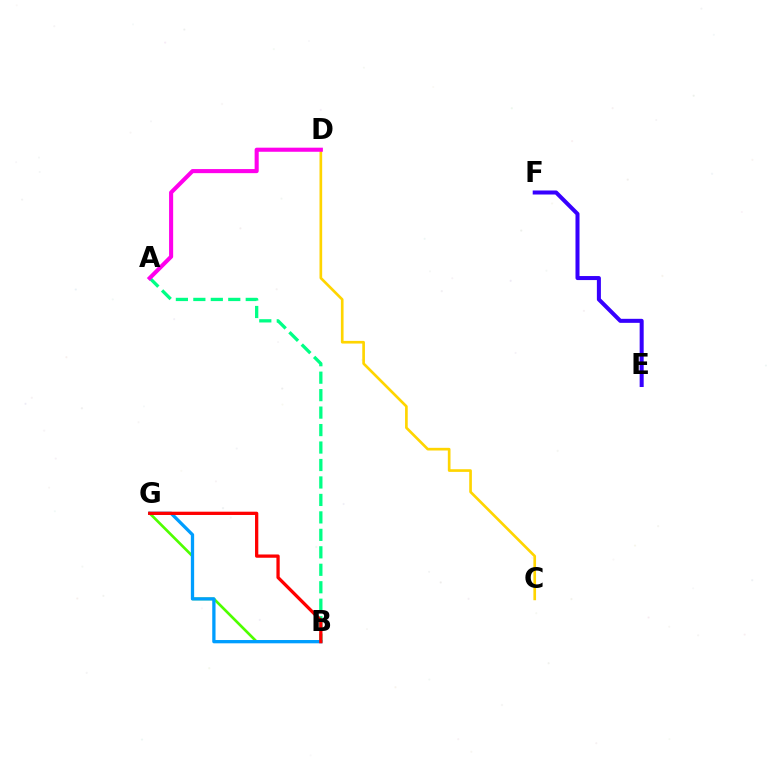{('B', 'G'): [{'color': '#4fff00', 'line_style': 'solid', 'thickness': 1.91}, {'color': '#009eff', 'line_style': 'solid', 'thickness': 2.37}, {'color': '#ff0000', 'line_style': 'solid', 'thickness': 2.36}], ('E', 'F'): [{'color': '#3700ff', 'line_style': 'solid', 'thickness': 2.9}], ('A', 'B'): [{'color': '#00ff86', 'line_style': 'dashed', 'thickness': 2.37}], ('C', 'D'): [{'color': '#ffd500', 'line_style': 'solid', 'thickness': 1.92}], ('A', 'D'): [{'color': '#ff00ed', 'line_style': 'solid', 'thickness': 2.94}]}